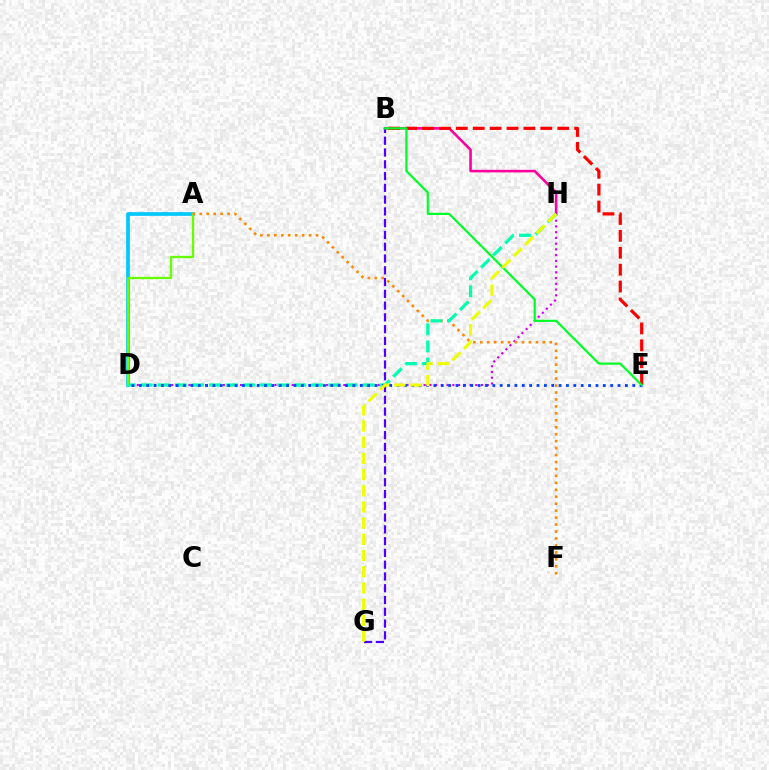{('A', 'D'): [{'color': '#00c7ff', 'line_style': 'solid', 'thickness': 2.66}, {'color': '#66ff00', 'line_style': 'solid', 'thickness': 1.64}], ('B', 'H'): [{'color': '#ff00a0', 'line_style': 'solid', 'thickness': 1.85}], ('D', 'H'): [{'color': '#d600ff', 'line_style': 'dotted', 'thickness': 1.56}, {'color': '#00ffaf', 'line_style': 'dashed', 'thickness': 2.32}], ('A', 'F'): [{'color': '#ff8800', 'line_style': 'dotted', 'thickness': 1.89}], ('B', 'G'): [{'color': '#4f00ff', 'line_style': 'dashed', 'thickness': 1.6}], ('B', 'E'): [{'color': '#ff0000', 'line_style': 'dashed', 'thickness': 2.3}, {'color': '#00ff27', 'line_style': 'solid', 'thickness': 1.58}], ('D', 'E'): [{'color': '#003fff', 'line_style': 'dotted', 'thickness': 2.0}], ('G', 'H'): [{'color': '#eeff00', 'line_style': 'dashed', 'thickness': 2.2}]}